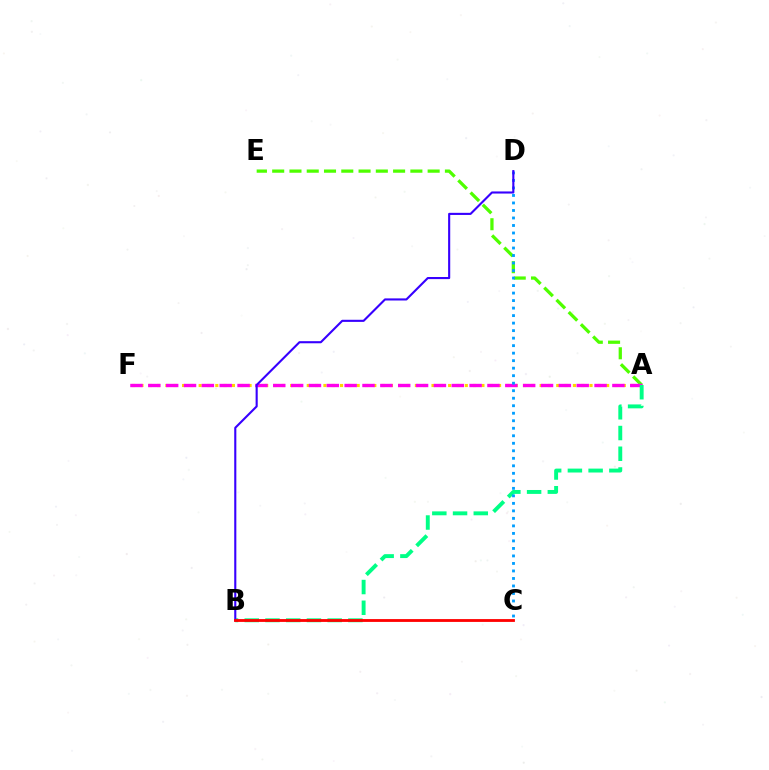{('A', 'F'): [{'color': '#ffd500', 'line_style': 'dotted', 'thickness': 2.26}, {'color': '#ff00ed', 'line_style': 'dashed', 'thickness': 2.42}], ('A', 'E'): [{'color': '#4fff00', 'line_style': 'dashed', 'thickness': 2.35}], ('A', 'B'): [{'color': '#00ff86', 'line_style': 'dashed', 'thickness': 2.82}], ('C', 'D'): [{'color': '#009eff', 'line_style': 'dotted', 'thickness': 2.04}], ('B', 'D'): [{'color': '#3700ff', 'line_style': 'solid', 'thickness': 1.52}], ('B', 'C'): [{'color': '#ff0000', 'line_style': 'solid', 'thickness': 2.03}]}